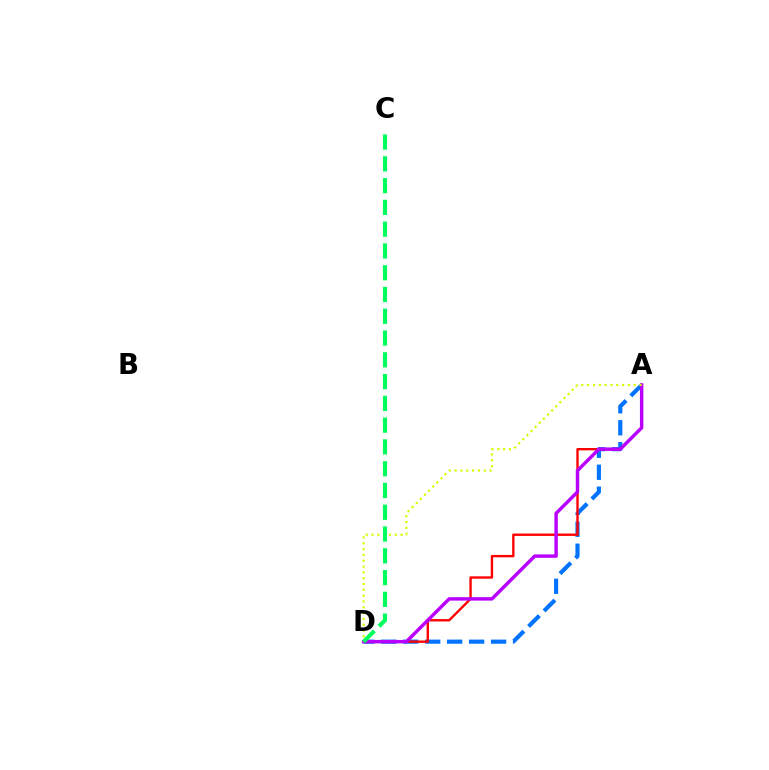{('A', 'D'): [{'color': '#0074ff', 'line_style': 'dashed', 'thickness': 2.98}, {'color': '#ff0000', 'line_style': 'solid', 'thickness': 1.7}, {'color': '#b900ff', 'line_style': 'solid', 'thickness': 2.48}, {'color': '#d1ff00', 'line_style': 'dotted', 'thickness': 1.58}], ('C', 'D'): [{'color': '#00ff5c', 'line_style': 'dashed', 'thickness': 2.96}]}